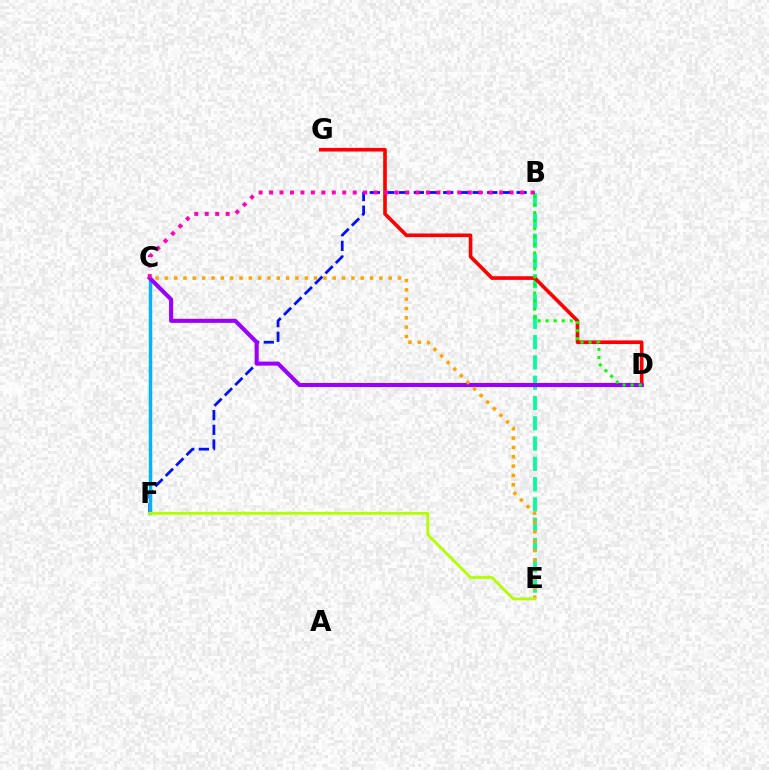{('B', 'E'): [{'color': '#00ff9d', 'line_style': 'dashed', 'thickness': 2.76}], ('B', 'F'): [{'color': '#0010ff', 'line_style': 'dashed', 'thickness': 1.99}], ('D', 'G'): [{'color': '#ff0000', 'line_style': 'solid', 'thickness': 2.61}], ('C', 'F'): [{'color': '#00b5ff', 'line_style': 'solid', 'thickness': 2.49}], ('C', 'D'): [{'color': '#9b00ff', 'line_style': 'solid', 'thickness': 2.93}], ('B', 'C'): [{'color': '#ff00bd', 'line_style': 'dotted', 'thickness': 2.84}], ('C', 'E'): [{'color': '#ffa500', 'line_style': 'dotted', 'thickness': 2.53}], ('B', 'D'): [{'color': '#08ff00', 'line_style': 'dotted', 'thickness': 2.18}], ('E', 'F'): [{'color': '#b3ff00', 'line_style': 'solid', 'thickness': 2.03}]}